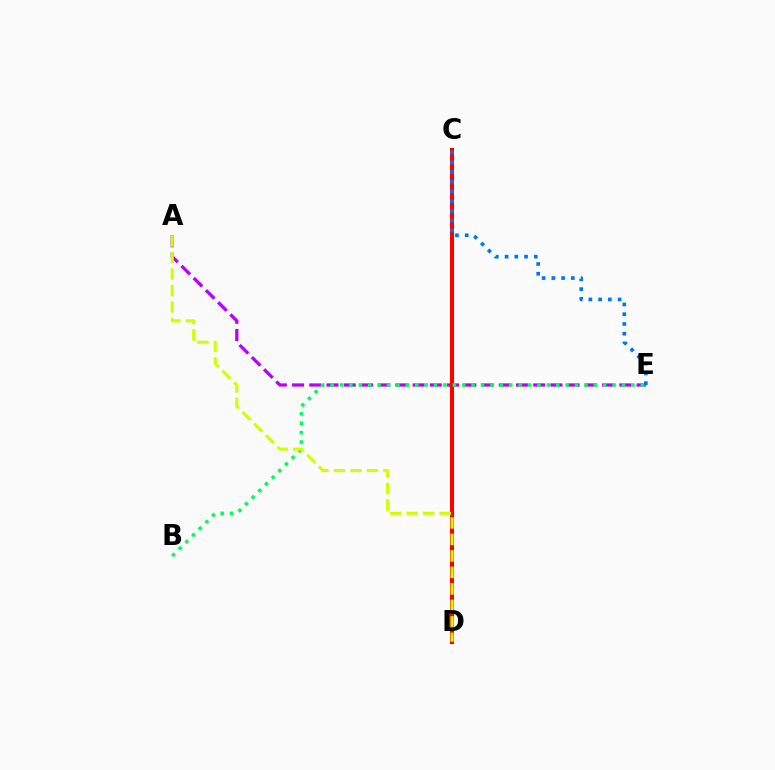{('A', 'E'): [{'color': '#b900ff', 'line_style': 'dashed', 'thickness': 2.34}], ('C', 'D'): [{'color': '#ff0000', 'line_style': 'solid', 'thickness': 2.93}], ('B', 'E'): [{'color': '#00ff5c', 'line_style': 'dotted', 'thickness': 2.55}], ('C', 'E'): [{'color': '#0074ff', 'line_style': 'dotted', 'thickness': 2.65}], ('A', 'D'): [{'color': '#d1ff00', 'line_style': 'dashed', 'thickness': 2.24}]}